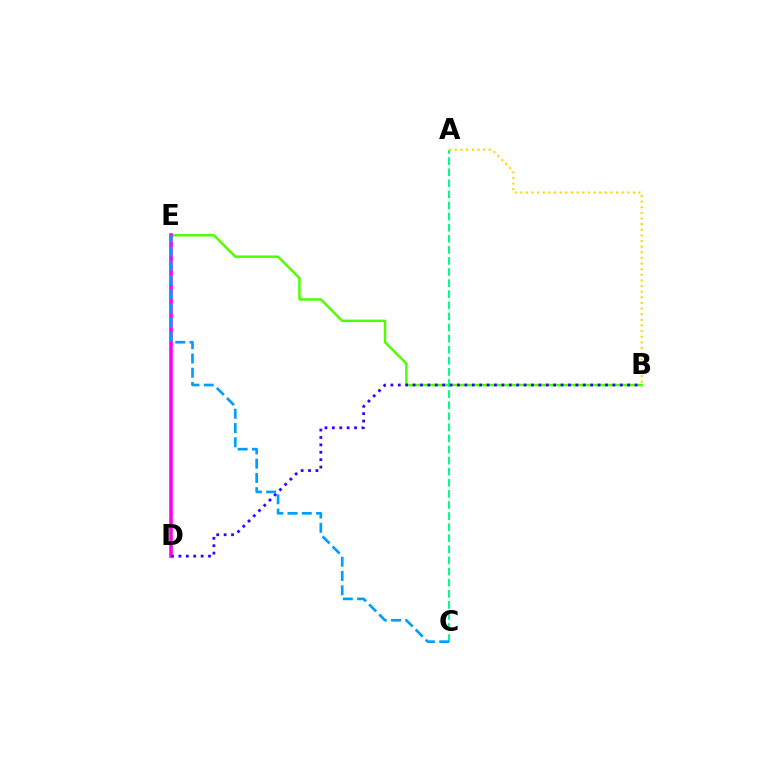{('B', 'E'): [{'color': '#4fff00', 'line_style': 'solid', 'thickness': 1.78}], ('D', 'E'): [{'color': '#ff0000', 'line_style': 'solid', 'thickness': 1.56}, {'color': '#ff00ed', 'line_style': 'solid', 'thickness': 2.55}], ('A', 'C'): [{'color': '#00ff86', 'line_style': 'dashed', 'thickness': 1.51}], ('A', 'B'): [{'color': '#ffd500', 'line_style': 'dotted', 'thickness': 1.53}], ('B', 'D'): [{'color': '#3700ff', 'line_style': 'dotted', 'thickness': 2.01}], ('C', 'E'): [{'color': '#009eff', 'line_style': 'dashed', 'thickness': 1.94}]}